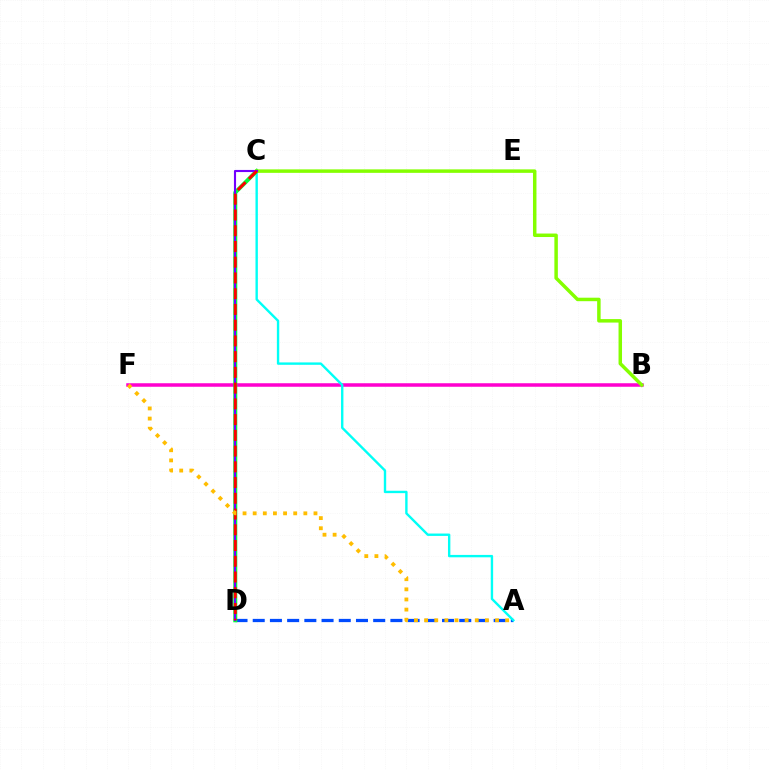{('A', 'D'): [{'color': '#004bff', 'line_style': 'dashed', 'thickness': 2.34}], ('B', 'F'): [{'color': '#ff00cf', 'line_style': 'solid', 'thickness': 2.53}], ('A', 'C'): [{'color': '#00fff6', 'line_style': 'solid', 'thickness': 1.72}], ('C', 'D'): [{'color': '#00ff39', 'line_style': 'solid', 'thickness': 2.89}, {'color': '#7200ff', 'line_style': 'solid', 'thickness': 1.53}, {'color': '#ff0000', 'line_style': 'dashed', 'thickness': 2.14}], ('B', 'C'): [{'color': '#84ff00', 'line_style': 'solid', 'thickness': 2.51}], ('A', 'F'): [{'color': '#ffbd00', 'line_style': 'dotted', 'thickness': 2.75}]}